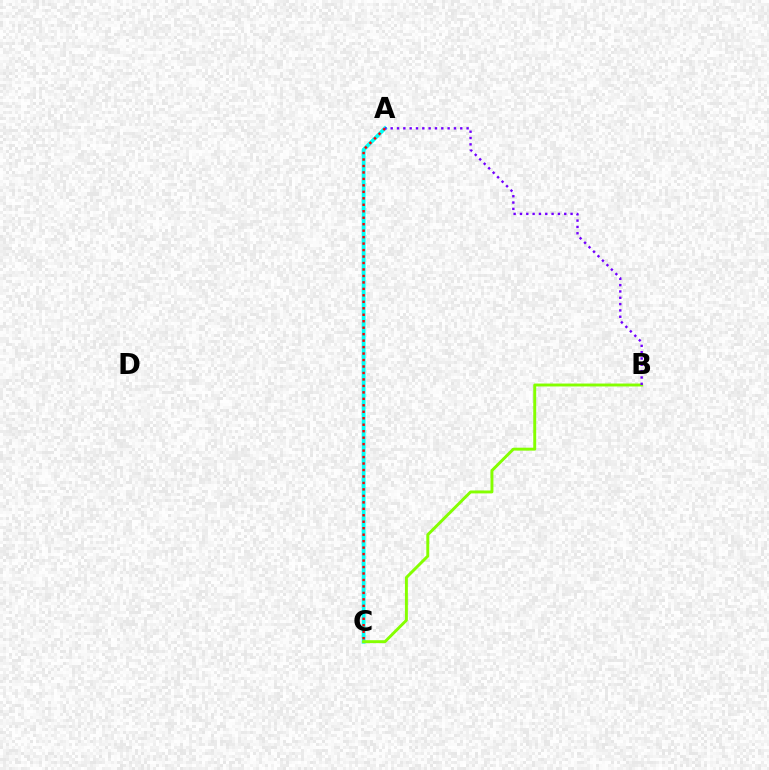{('A', 'C'): [{'color': '#00fff6', 'line_style': 'solid', 'thickness': 2.73}, {'color': '#ff0000', 'line_style': 'dotted', 'thickness': 1.76}], ('B', 'C'): [{'color': '#84ff00', 'line_style': 'solid', 'thickness': 2.1}], ('A', 'B'): [{'color': '#7200ff', 'line_style': 'dotted', 'thickness': 1.72}]}